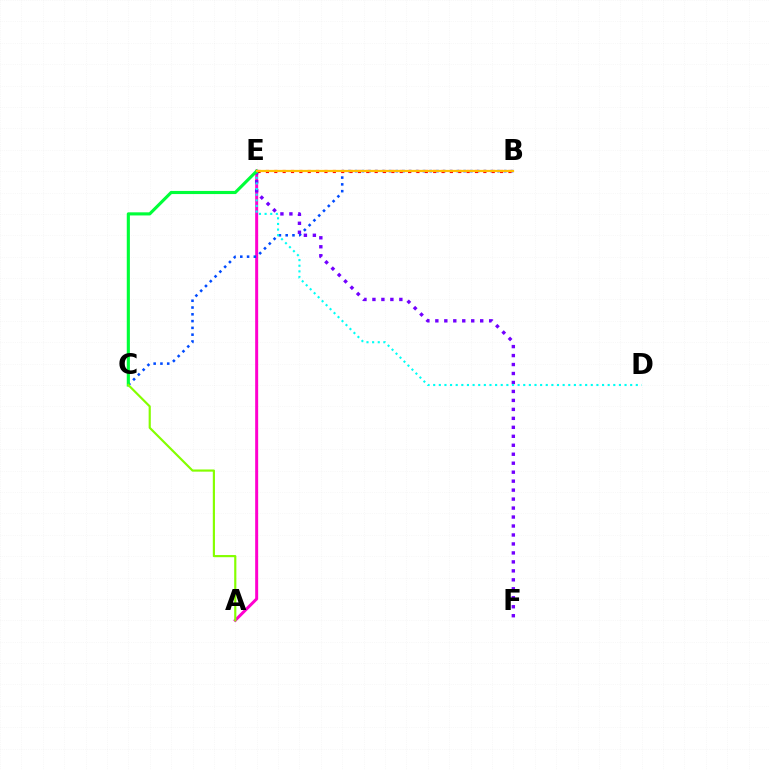{('A', 'E'): [{'color': '#ff00cf', 'line_style': 'solid', 'thickness': 2.15}], ('B', 'C'): [{'color': '#004bff', 'line_style': 'dotted', 'thickness': 1.84}], ('E', 'F'): [{'color': '#7200ff', 'line_style': 'dotted', 'thickness': 2.44}], ('B', 'E'): [{'color': '#ff0000', 'line_style': 'dotted', 'thickness': 2.27}, {'color': '#ffbd00', 'line_style': 'solid', 'thickness': 1.6}], ('D', 'E'): [{'color': '#00fff6', 'line_style': 'dotted', 'thickness': 1.53}], ('C', 'E'): [{'color': '#00ff39', 'line_style': 'solid', 'thickness': 2.25}], ('A', 'C'): [{'color': '#84ff00', 'line_style': 'solid', 'thickness': 1.56}]}